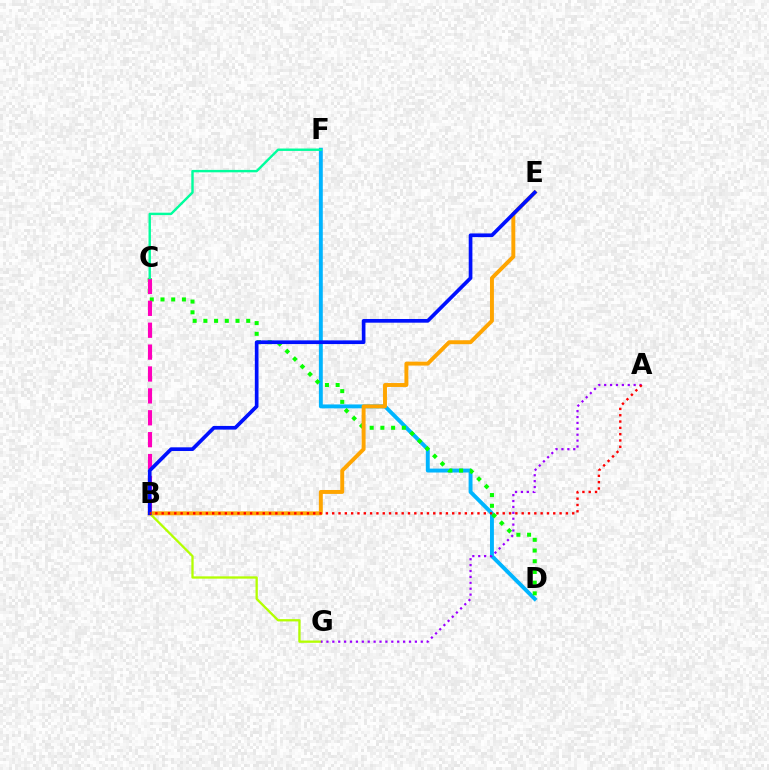{('D', 'F'): [{'color': '#00b5ff', 'line_style': 'solid', 'thickness': 2.81}], ('C', 'D'): [{'color': '#08ff00', 'line_style': 'dotted', 'thickness': 2.91}], ('B', 'G'): [{'color': '#b3ff00', 'line_style': 'solid', 'thickness': 1.65}], ('B', 'C'): [{'color': '#ff00bd', 'line_style': 'dashed', 'thickness': 2.97}], ('B', 'E'): [{'color': '#ffa500', 'line_style': 'solid', 'thickness': 2.83}, {'color': '#0010ff', 'line_style': 'solid', 'thickness': 2.65}], ('A', 'G'): [{'color': '#9b00ff', 'line_style': 'dotted', 'thickness': 1.6}], ('A', 'B'): [{'color': '#ff0000', 'line_style': 'dotted', 'thickness': 1.72}], ('C', 'F'): [{'color': '#00ff9d', 'line_style': 'solid', 'thickness': 1.74}]}